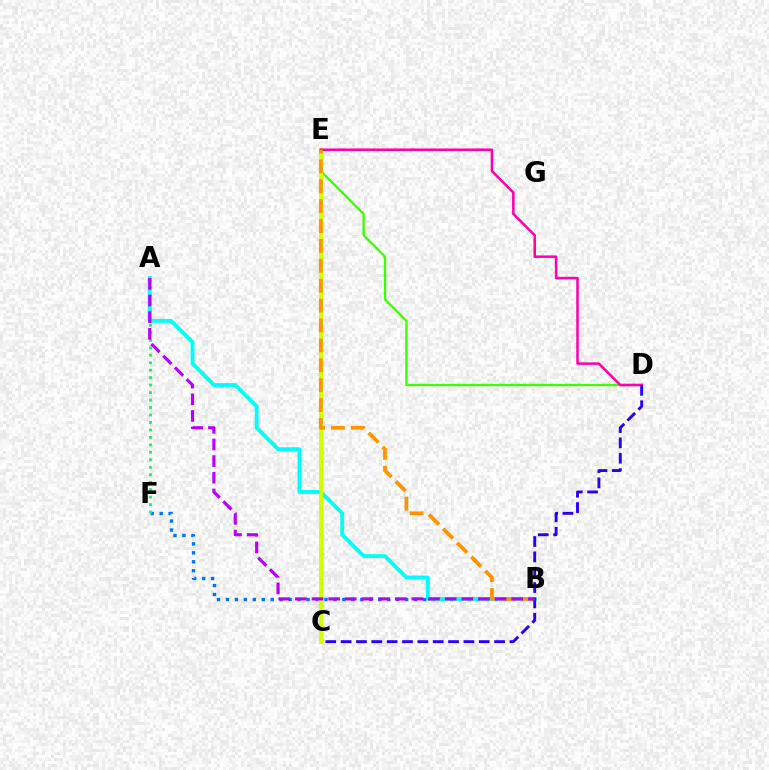{('B', 'F'): [{'color': '#0074ff', 'line_style': 'dotted', 'thickness': 2.43}], ('A', 'F'): [{'color': '#00ff5c', 'line_style': 'dotted', 'thickness': 2.03}], ('C', 'E'): [{'color': '#ff0000', 'line_style': 'dashed', 'thickness': 2.31}, {'color': '#d1ff00', 'line_style': 'solid', 'thickness': 2.92}], ('A', 'B'): [{'color': '#00fff6', 'line_style': 'solid', 'thickness': 2.78}, {'color': '#b900ff', 'line_style': 'dashed', 'thickness': 2.26}], ('D', 'E'): [{'color': '#3dff00', 'line_style': 'solid', 'thickness': 1.68}, {'color': '#ff00ac', 'line_style': 'solid', 'thickness': 1.82}], ('B', 'E'): [{'color': '#ff9400', 'line_style': 'dashed', 'thickness': 2.7}], ('C', 'D'): [{'color': '#2500ff', 'line_style': 'dashed', 'thickness': 2.09}]}